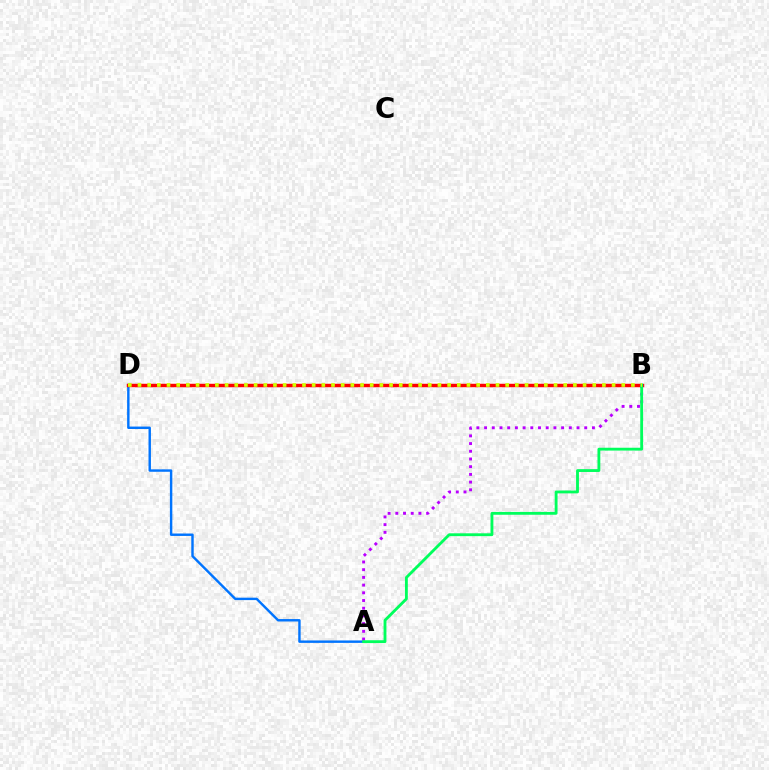{('A', 'D'): [{'color': '#0074ff', 'line_style': 'solid', 'thickness': 1.75}], ('B', 'D'): [{'color': '#ff0000', 'line_style': 'solid', 'thickness': 2.48}, {'color': '#d1ff00', 'line_style': 'dotted', 'thickness': 2.63}], ('A', 'B'): [{'color': '#b900ff', 'line_style': 'dotted', 'thickness': 2.09}, {'color': '#00ff5c', 'line_style': 'solid', 'thickness': 2.05}]}